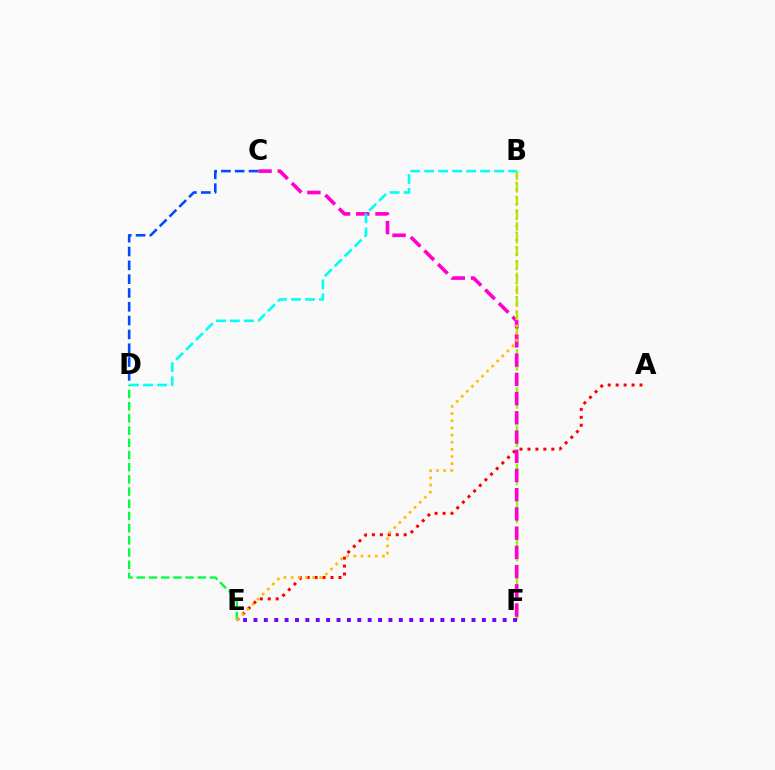{('A', 'E'): [{'color': '#ff0000', 'line_style': 'dotted', 'thickness': 2.16}], ('B', 'F'): [{'color': '#84ff00', 'line_style': 'dashed', 'thickness': 1.73}], ('C', 'F'): [{'color': '#ff00cf', 'line_style': 'dashed', 'thickness': 2.61}], ('C', 'D'): [{'color': '#004bff', 'line_style': 'dashed', 'thickness': 1.88}], ('E', 'F'): [{'color': '#7200ff', 'line_style': 'dotted', 'thickness': 2.82}], ('B', 'D'): [{'color': '#00fff6', 'line_style': 'dashed', 'thickness': 1.9}], ('D', 'E'): [{'color': '#00ff39', 'line_style': 'dashed', 'thickness': 1.66}], ('B', 'E'): [{'color': '#ffbd00', 'line_style': 'dotted', 'thickness': 1.94}]}